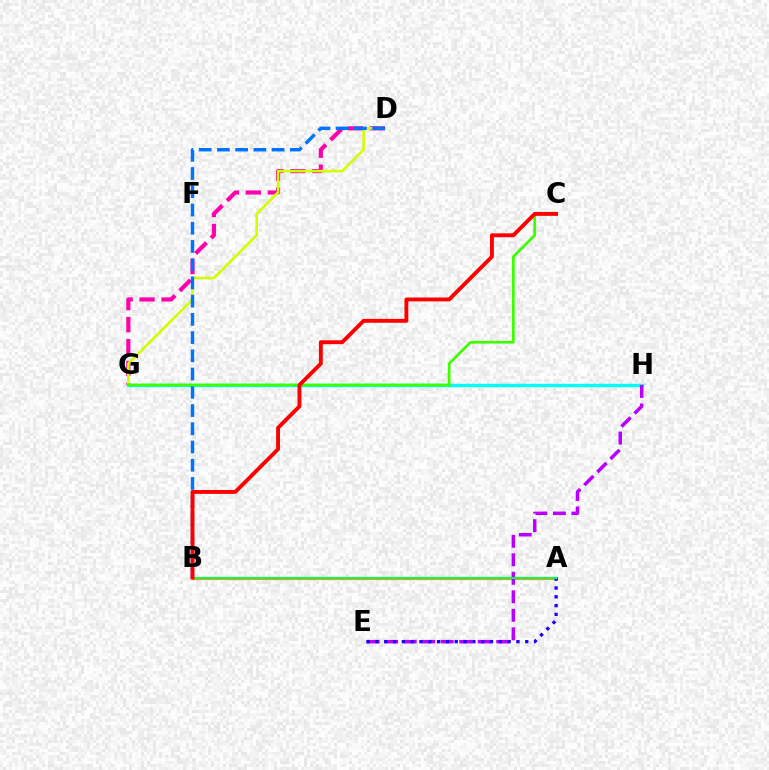{('D', 'G'): [{'color': '#ff00ac', 'line_style': 'dashed', 'thickness': 2.98}, {'color': '#d1ff00', 'line_style': 'solid', 'thickness': 1.89}], ('G', 'H'): [{'color': '#00fff6', 'line_style': 'solid', 'thickness': 2.43}], ('A', 'B'): [{'color': '#ff9400', 'line_style': 'solid', 'thickness': 2.26}, {'color': '#00ff5c', 'line_style': 'solid', 'thickness': 1.51}], ('B', 'D'): [{'color': '#0074ff', 'line_style': 'dashed', 'thickness': 2.48}], ('E', 'H'): [{'color': '#b900ff', 'line_style': 'dashed', 'thickness': 2.51}], ('A', 'E'): [{'color': '#2500ff', 'line_style': 'dotted', 'thickness': 2.4}], ('C', 'G'): [{'color': '#3dff00', 'line_style': 'solid', 'thickness': 1.96}], ('B', 'C'): [{'color': '#ff0000', 'line_style': 'solid', 'thickness': 2.79}]}